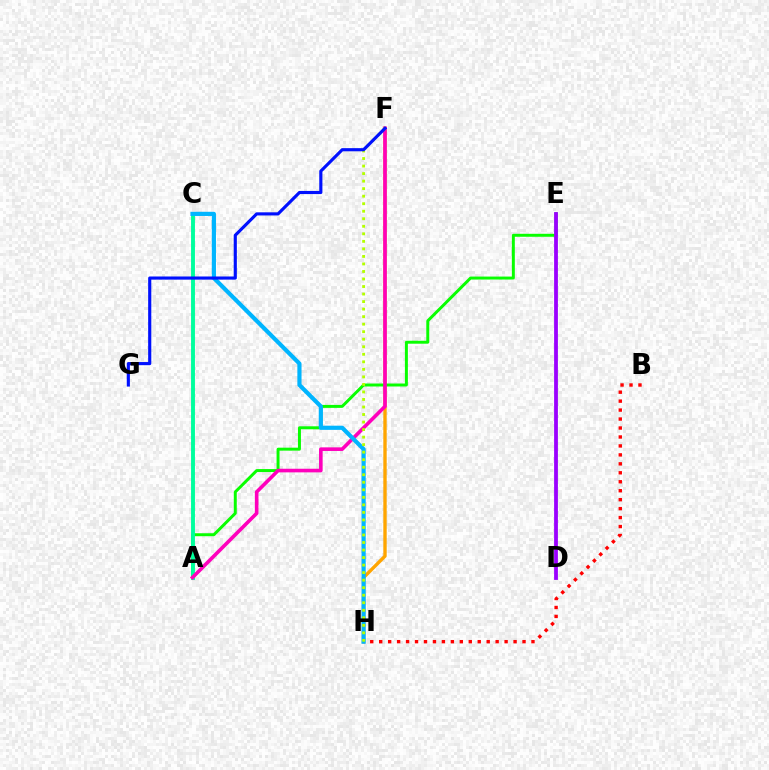{('F', 'H'): [{'color': '#ffa500', 'line_style': 'solid', 'thickness': 2.43}, {'color': '#b3ff00', 'line_style': 'dotted', 'thickness': 2.05}], ('B', 'H'): [{'color': '#ff0000', 'line_style': 'dotted', 'thickness': 2.43}], ('A', 'E'): [{'color': '#08ff00', 'line_style': 'solid', 'thickness': 2.14}], ('A', 'C'): [{'color': '#00ff9d', 'line_style': 'solid', 'thickness': 2.8}], ('A', 'F'): [{'color': '#ff00bd', 'line_style': 'solid', 'thickness': 2.6}], ('C', 'H'): [{'color': '#00b5ff', 'line_style': 'solid', 'thickness': 3.0}], ('F', 'G'): [{'color': '#0010ff', 'line_style': 'solid', 'thickness': 2.26}], ('D', 'E'): [{'color': '#9b00ff', 'line_style': 'solid', 'thickness': 2.73}]}